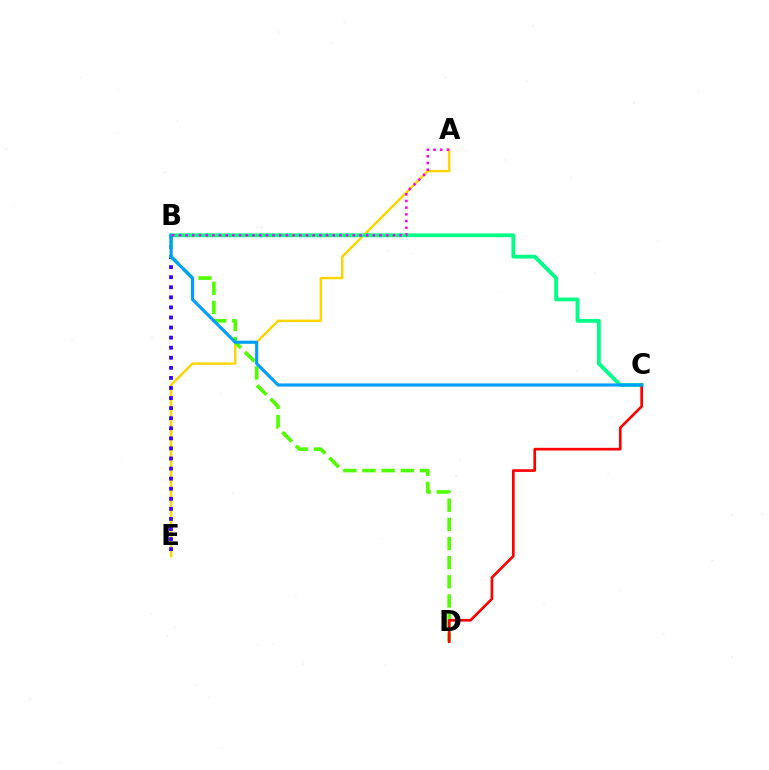{('A', 'E'): [{'color': '#ffd500', 'line_style': 'solid', 'thickness': 1.75}], ('B', 'E'): [{'color': '#3700ff', 'line_style': 'dotted', 'thickness': 2.74}], ('B', 'D'): [{'color': '#4fff00', 'line_style': 'dashed', 'thickness': 2.6}], ('B', 'C'): [{'color': '#00ff86', 'line_style': 'solid', 'thickness': 2.75}, {'color': '#009eff', 'line_style': 'solid', 'thickness': 2.24}], ('C', 'D'): [{'color': '#ff0000', 'line_style': 'solid', 'thickness': 1.93}], ('A', 'B'): [{'color': '#ff00ed', 'line_style': 'dotted', 'thickness': 1.82}]}